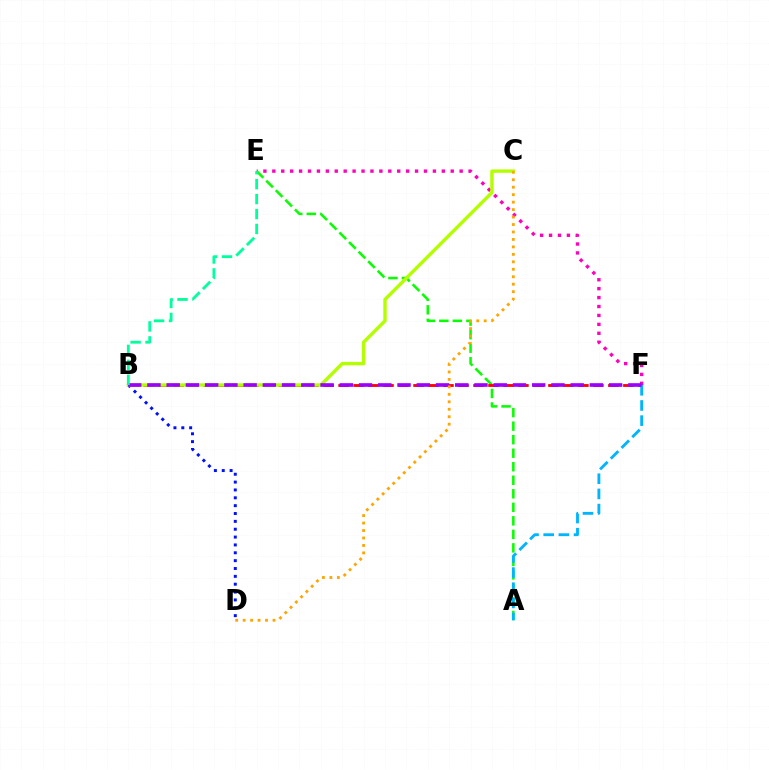{('A', 'E'): [{'color': '#08ff00', 'line_style': 'dashed', 'thickness': 1.84}], ('B', 'F'): [{'color': '#ff0000', 'line_style': 'dashed', 'thickness': 2.04}, {'color': '#9b00ff', 'line_style': 'dashed', 'thickness': 2.61}], ('E', 'F'): [{'color': '#ff00bd', 'line_style': 'dotted', 'thickness': 2.42}], ('A', 'F'): [{'color': '#00b5ff', 'line_style': 'dashed', 'thickness': 2.06}], ('B', 'D'): [{'color': '#0010ff', 'line_style': 'dotted', 'thickness': 2.13}], ('B', 'C'): [{'color': '#b3ff00', 'line_style': 'solid', 'thickness': 2.44}], ('B', 'E'): [{'color': '#00ff9d', 'line_style': 'dashed', 'thickness': 2.03}], ('C', 'D'): [{'color': '#ffa500', 'line_style': 'dotted', 'thickness': 2.03}]}